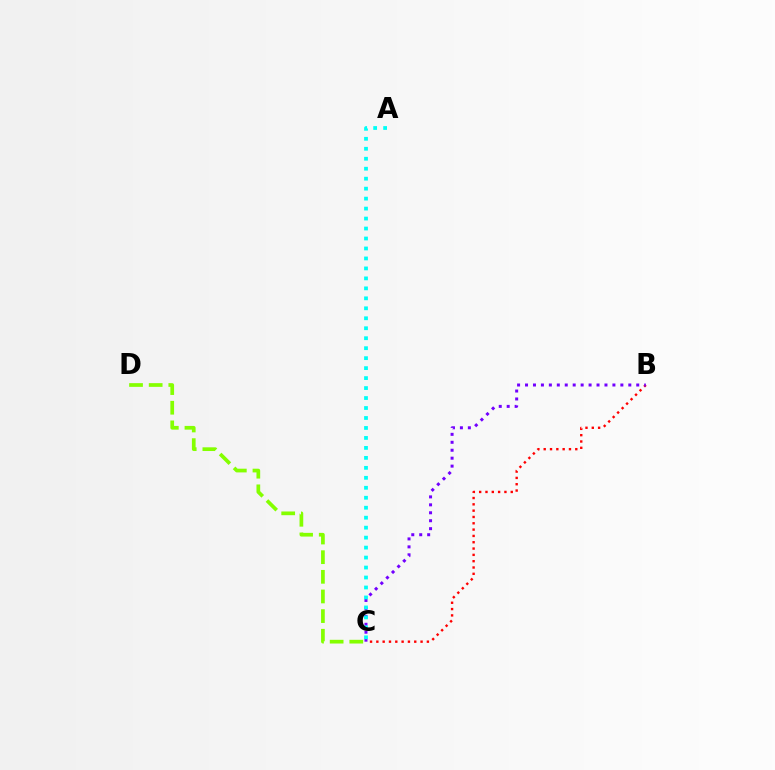{('C', 'D'): [{'color': '#84ff00', 'line_style': 'dashed', 'thickness': 2.67}], ('B', 'C'): [{'color': '#ff0000', 'line_style': 'dotted', 'thickness': 1.72}, {'color': '#7200ff', 'line_style': 'dotted', 'thickness': 2.16}], ('A', 'C'): [{'color': '#00fff6', 'line_style': 'dotted', 'thickness': 2.71}]}